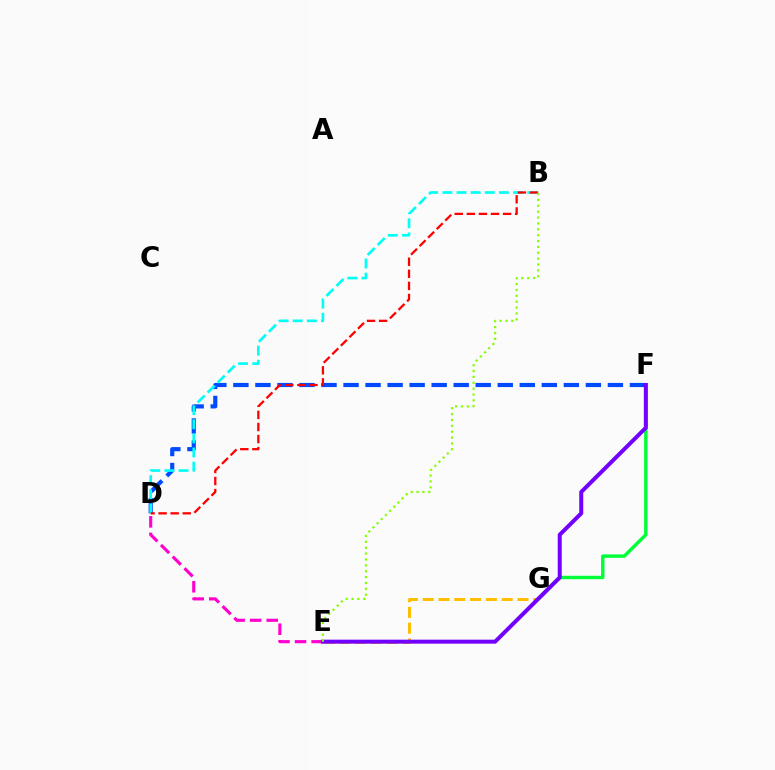{('E', 'G'): [{'color': '#ffbd00', 'line_style': 'dashed', 'thickness': 2.15}], ('D', 'E'): [{'color': '#ff00cf', 'line_style': 'dashed', 'thickness': 2.25}], ('D', 'F'): [{'color': '#004bff', 'line_style': 'dashed', 'thickness': 2.99}], ('F', 'G'): [{'color': '#00ff39', 'line_style': 'solid', 'thickness': 2.46}], ('E', 'F'): [{'color': '#7200ff', 'line_style': 'solid', 'thickness': 2.87}], ('B', 'D'): [{'color': '#00fff6', 'line_style': 'dashed', 'thickness': 1.92}, {'color': '#ff0000', 'line_style': 'dashed', 'thickness': 1.64}], ('B', 'E'): [{'color': '#84ff00', 'line_style': 'dotted', 'thickness': 1.6}]}